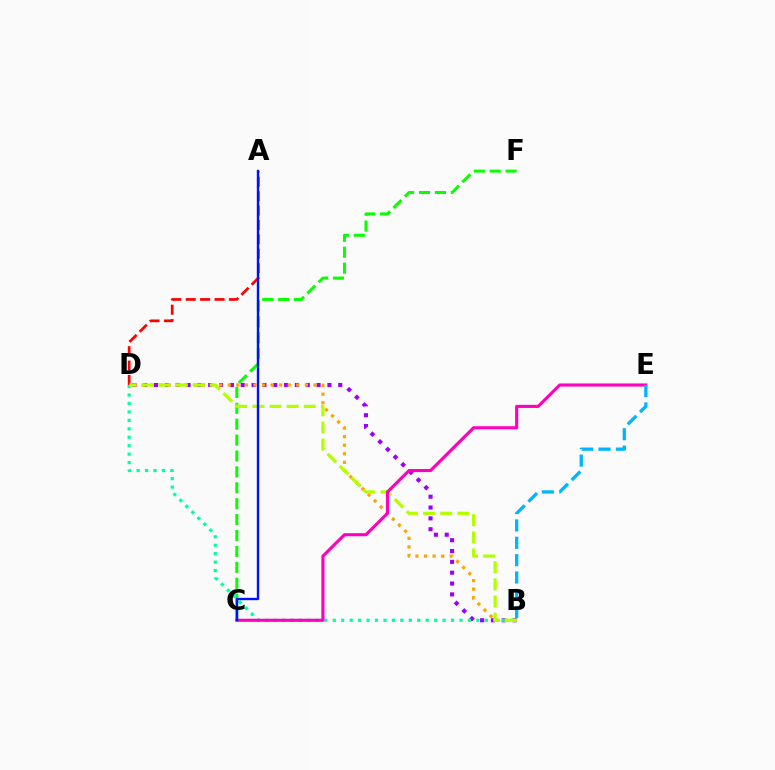{('A', 'D'): [{'color': '#ff0000', 'line_style': 'dashed', 'thickness': 1.96}], ('C', 'F'): [{'color': '#08ff00', 'line_style': 'dashed', 'thickness': 2.16}], ('B', 'D'): [{'color': '#9b00ff', 'line_style': 'dotted', 'thickness': 2.94}, {'color': '#00ff9d', 'line_style': 'dotted', 'thickness': 2.29}, {'color': '#ffa500', 'line_style': 'dotted', 'thickness': 2.33}, {'color': '#b3ff00', 'line_style': 'dashed', 'thickness': 2.33}], ('C', 'E'): [{'color': '#ff00bd', 'line_style': 'solid', 'thickness': 2.25}], ('B', 'E'): [{'color': '#00b5ff', 'line_style': 'dashed', 'thickness': 2.36}], ('A', 'C'): [{'color': '#0010ff', 'line_style': 'solid', 'thickness': 1.71}]}